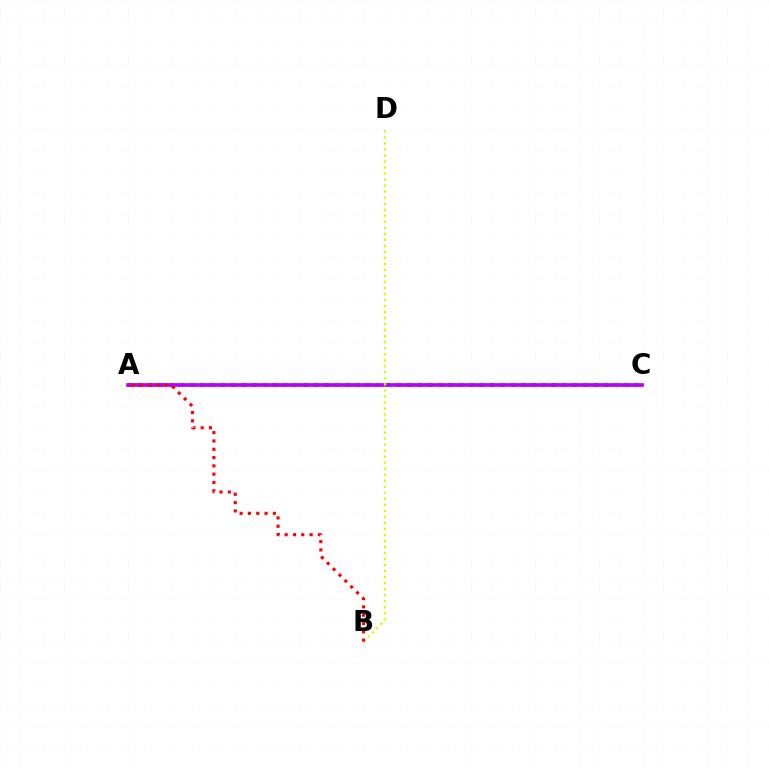{('A', 'C'): [{'color': '#0074ff', 'line_style': 'dotted', 'thickness': 2.81}, {'color': '#00ff5c', 'line_style': 'dashed', 'thickness': 1.67}, {'color': '#b900ff', 'line_style': 'solid', 'thickness': 2.64}], ('B', 'D'): [{'color': '#d1ff00', 'line_style': 'dotted', 'thickness': 1.64}], ('A', 'B'): [{'color': '#ff0000', 'line_style': 'dotted', 'thickness': 2.26}]}